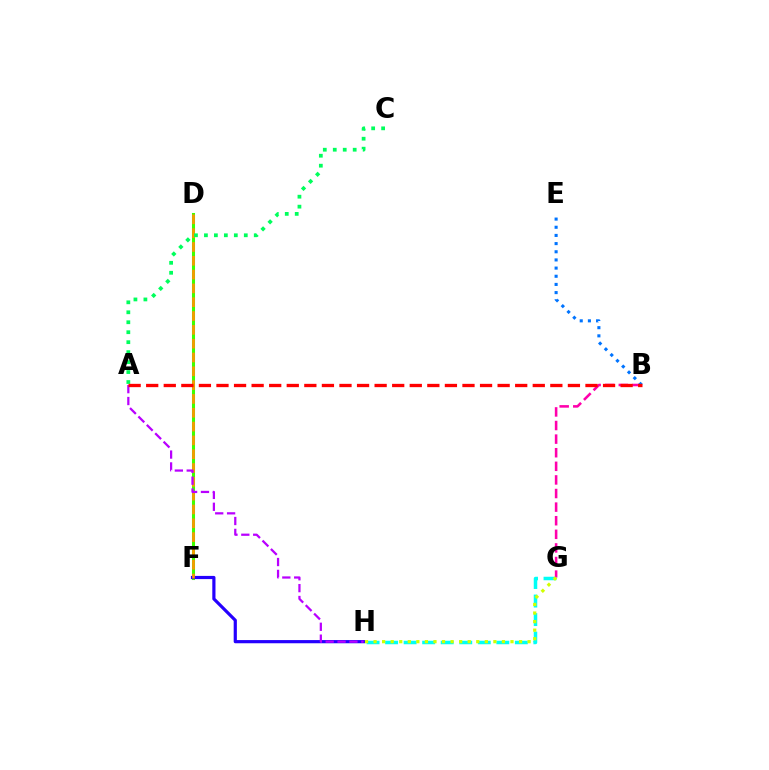{('G', 'H'): [{'color': '#00fff6', 'line_style': 'dashed', 'thickness': 2.52}, {'color': '#d1ff00', 'line_style': 'dotted', 'thickness': 2.33}], ('D', 'F'): [{'color': '#3dff00', 'line_style': 'solid', 'thickness': 2.2}, {'color': '#ff9400', 'line_style': 'dashed', 'thickness': 1.88}], ('F', 'H'): [{'color': '#2500ff', 'line_style': 'solid', 'thickness': 2.29}], ('B', 'G'): [{'color': '#ff00ac', 'line_style': 'dashed', 'thickness': 1.85}], ('B', 'E'): [{'color': '#0074ff', 'line_style': 'dotted', 'thickness': 2.22}], ('A', 'C'): [{'color': '#00ff5c', 'line_style': 'dotted', 'thickness': 2.71}], ('A', 'H'): [{'color': '#b900ff', 'line_style': 'dashed', 'thickness': 1.61}], ('A', 'B'): [{'color': '#ff0000', 'line_style': 'dashed', 'thickness': 2.39}]}